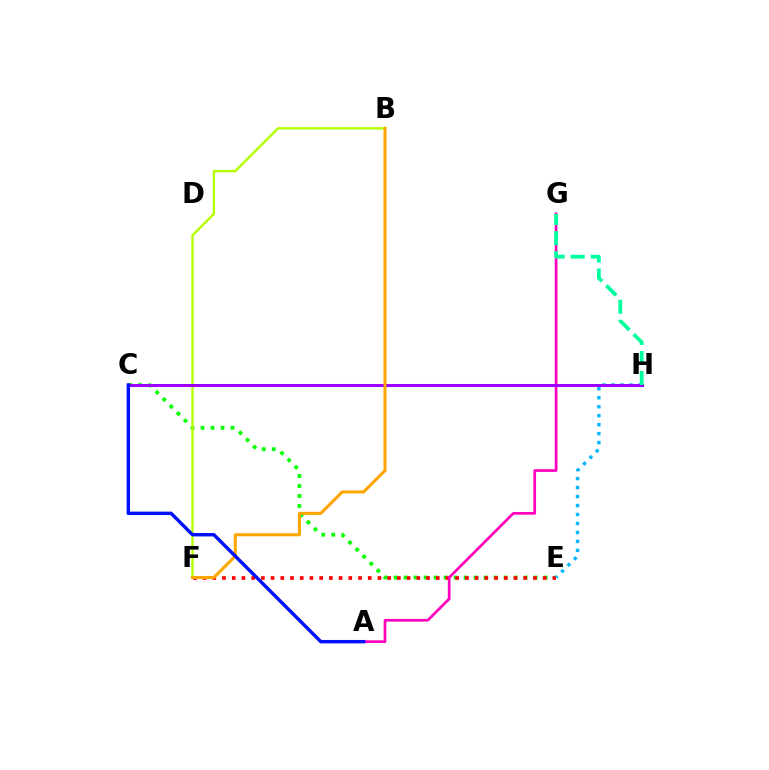{('C', 'E'): [{'color': '#08ff00', 'line_style': 'dotted', 'thickness': 2.72}], ('E', 'F'): [{'color': '#ff0000', 'line_style': 'dotted', 'thickness': 2.64}], ('E', 'H'): [{'color': '#00b5ff', 'line_style': 'dotted', 'thickness': 2.44}], ('B', 'F'): [{'color': '#b3ff00', 'line_style': 'solid', 'thickness': 1.69}, {'color': '#ffa500', 'line_style': 'solid', 'thickness': 2.19}], ('A', 'G'): [{'color': '#ff00bd', 'line_style': 'solid', 'thickness': 1.95}], ('C', 'H'): [{'color': '#9b00ff', 'line_style': 'solid', 'thickness': 2.17}], ('G', 'H'): [{'color': '#00ff9d', 'line_style': 'dashed', 'thickness': 2.72}], ('A', 'C'): [{'color': '#0010ff', 'line_style': 'solid', 'thickness': 2.46}]}